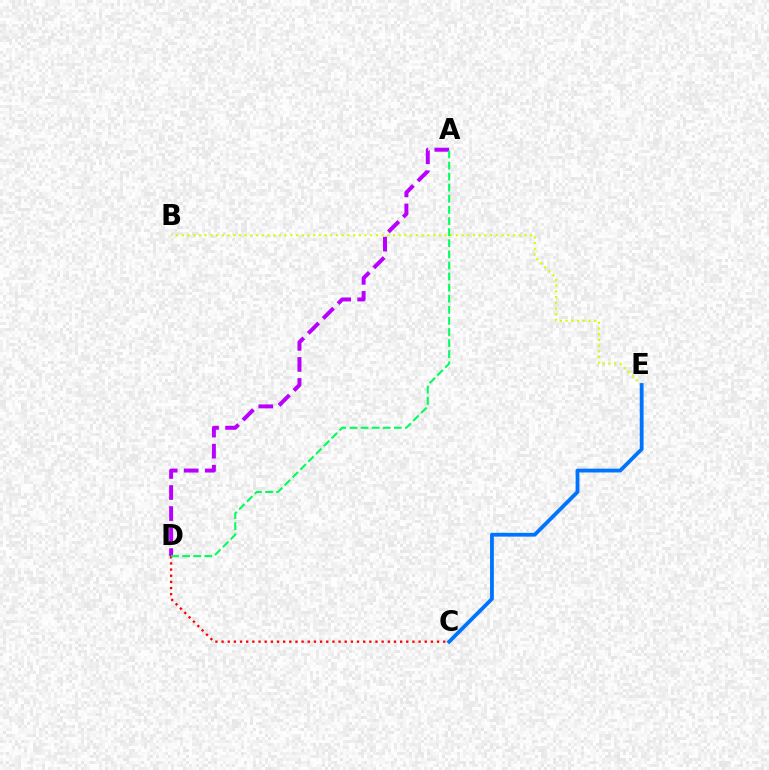{('B', 'E'): [{'color': '#d1ff00', 'line_style': 'dotted', 'thickness': 1.55}], ('C', 'E'): [{'color': '#0074ff', 'line_style': 'solid', 'thickness': 2.74}], ('C', 'D'): [{'color': '#ff0000', 'line_style': 'dotted', 'thickness': 1.67}], ('A', 'D'): [{'color': '#b900ff', 'line_style': 'dashed', 'thickness': 2.86}, {'color': '#00ff5c', 'line_style': 'dashed', 'thickness': 1.51}]}